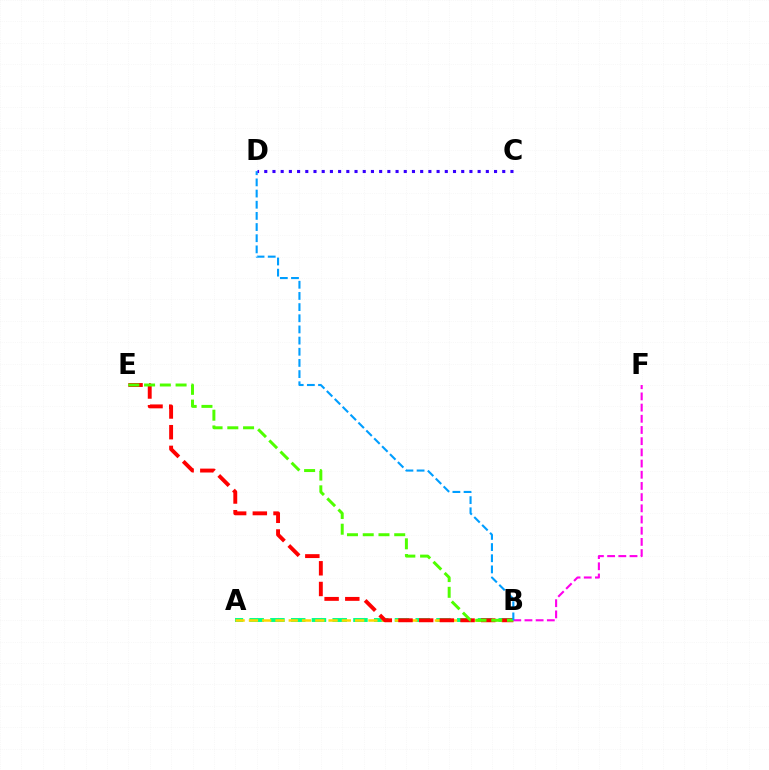{('B', 'F'): [{'color': '#ff00ed', 'line_style': 'dashed', 'thickness': 1.52}], ('A', 'B'): [{'color': '#00ff86', 'line_style': 'dashed', 'thickness': 2.82}, {'color': '#ffd500', 'line_style': 'dashed', 'thickness': 1.8}], ('B', 'E'): [{'color': '#ff0000', 'line_style': 'dashed', 'thickness': 2.81}, {'color': '#4fff00', 'line_style': 'dashed', 'thickness': 2.14}], ('B', 'D'): [{'color': '#009eff', 'line_style': 'dashed', 'thickness': 1.52}], ('C', 'D'): [{'color': '#3700ff', 'line_style': 'dotted', 'thickness': 2.23}]}